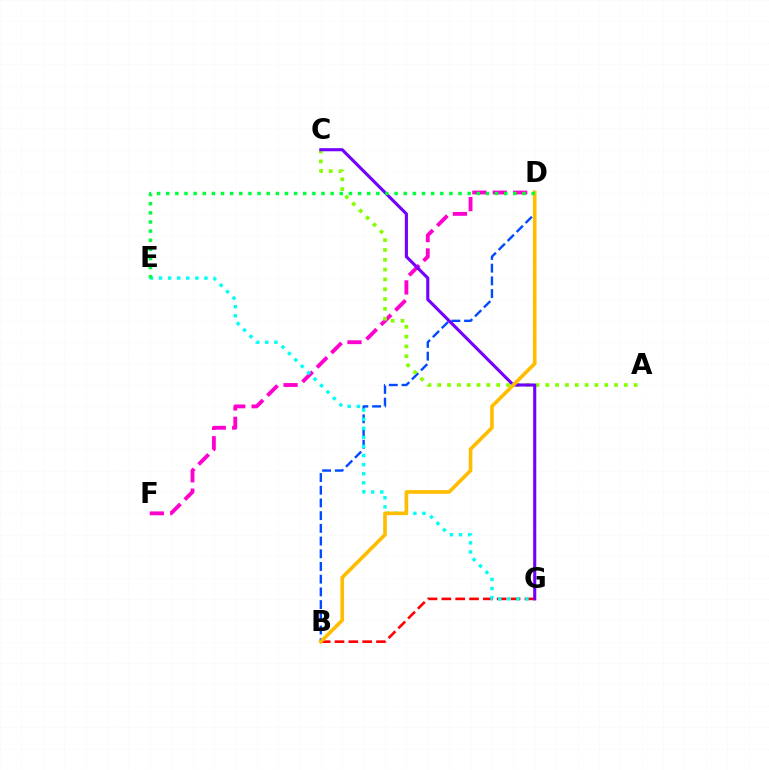{('B', 'D'): [{'color': '#004bff', 'line_style': 'dashed', 'thickness': 1.73}, {'color': '#ffbd00', 'line_style': 'solid', 'thickness': 2.62}], ('B', 'G'): [{'color': '#ff0000', 'line_style': 'dashed', 'thickness': 1.88}], ('D', 'F'): [{'color': '#ff00cf', 'line_style': 'dashed', 'thickness': 2.77}], ('A', 'C'): [{'color': '#84ff00', 'line_style': 'dotted', 'thickness': 2.67}], ('E', 'G'): [{'color': '#00fff6', 'line_style': 'dotted', 'thickness': 2.47}], ('C', 'G'): [{'color': '#7200ff', 'line_style': 'solid', 'thickness': 2.23}], ('D', 'E'): [{'color': '#00ff39', 'line_style': 'dotted', 'thickness': 2.48}]}